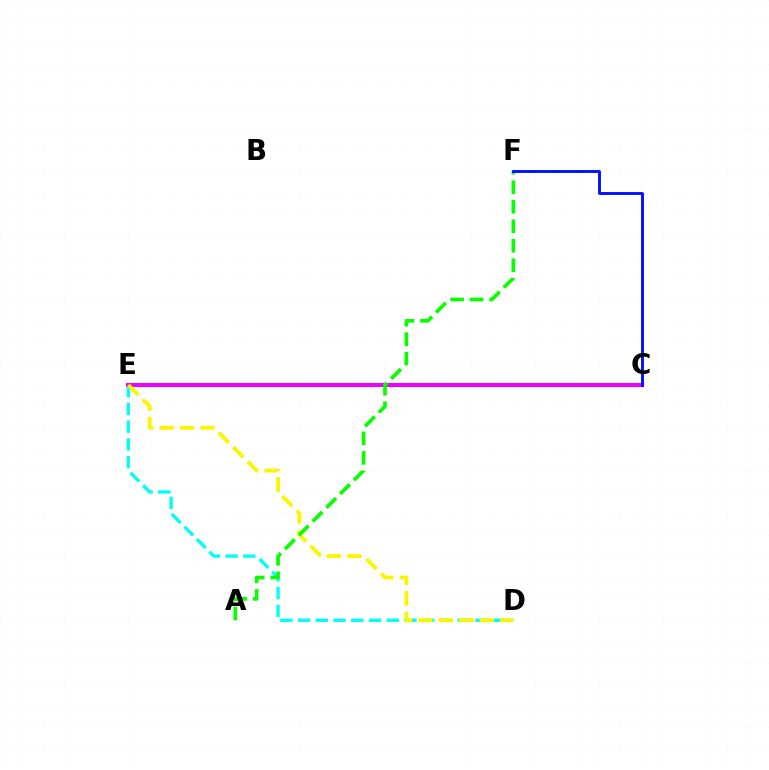{('D', 'E'): [{'color': '#00fff6', 'line_style': 'dashed', 'thickness': 2.41}, {'color': '#fcf500', 'line_style': 'dashed', 'thickness': 2.78}], ('C', 'E'): [{'color': '#ff0000', 'line_style': 'dashed', 'thickness': 2.57}, {'color': '#ee00ff', 'line_style': 'solid', 'thickness': 2.93}], ('A', 'F'): [{'color': '#08ff00', 'line_style': 'dashed', 'thickness': 2.65}], ('C', 'F'): [{'color': '#0010ff', 'line_style': 'solid', 'thickness': 2.08}]}